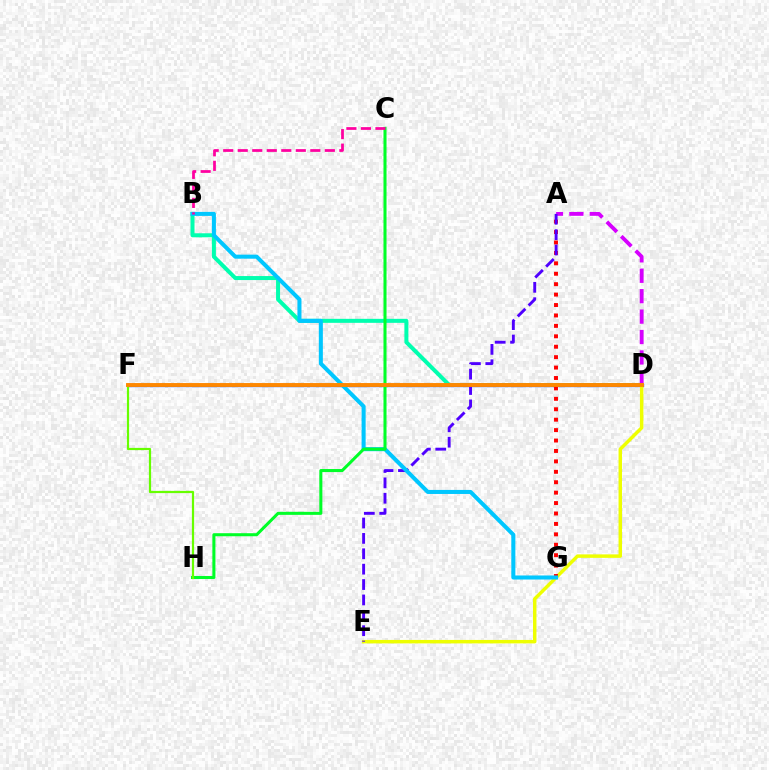{('B', 'D'): [{'color': '#00ffaf', 'line_style': 'solid', 'thickness': 2.88}], ('A', 'D'): [{'color': '#d600ff', 'line_style': 'dashed', 'thickness': 2.77}], ('D', 'F'): [{'color': '#003fff', 'line_style': 'solid', 'thickness': 2.38}, {'color': '#ff8800', 'line_style': 'solid', 'thickness': 2.8}], ('D', 'E'): [{'color': '#eeff00', 'line_style': 'solid', 'thickness': 2.49}], ('A', 'G'): [{'color': '#ff0000', 'line_style': 'dotted', 'thickness': 2.83}], ('A', 'E'): [{'color': '#4f00ff', 'line_style': 'dashed', 'thickness': 2.09}], ('B', 'G'): [{'color': '#00c7ff', 'line_style': 'solid', 'thickness': 2.91}], ('C', 'H'): [{'color': '#00ff27', 'line_style': 'solid', 'thickness': 2.19}], ('F', 'H'): [{'color': '#66ff00', 'line_style': 'solid', 'thickness': 1.59}], ('B', 'C'): [{'color': '#ff00a0', 'line_style': 'dashed', 'thickness': 1.97}]}